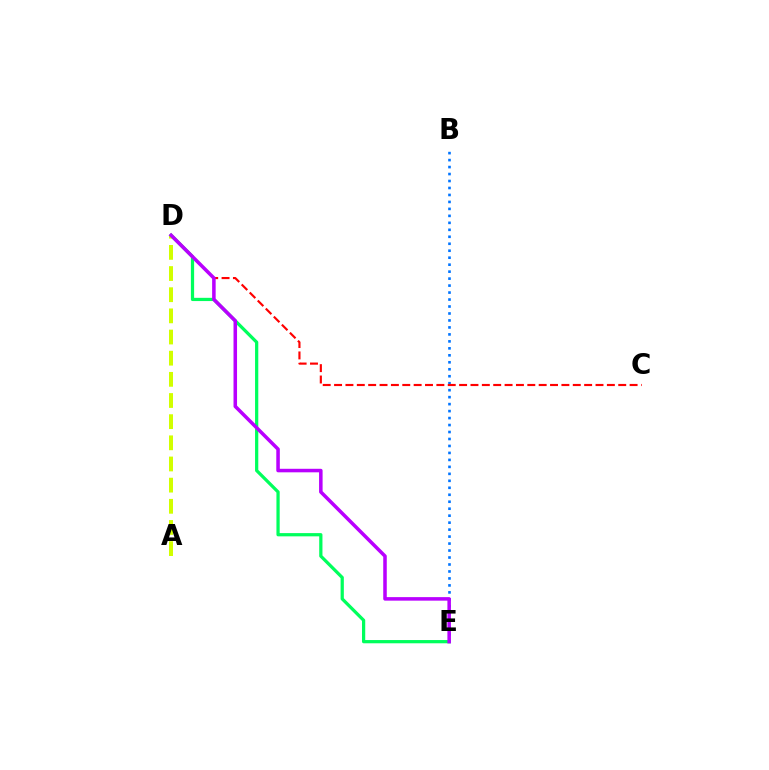{('A', 'D'): [{'color': '#d1ff00', 'line_style': 'dashed', 'thickness': 2.87}], ('D', 'E'): [{'color': '#00ff5c', 'line_style': 'solid', 'thickness': 2.33}, {'color': '#b900ff', 'line_style': 'solid', 'thickness': 2.54}], ('B', 'E'): [{'color': '#0074ff', 'line_style': 'dotted', 'thickness': 1.89}], ('C', 'D'): [{'color': '#ff0000', 'line_style': 'dashed', 'thickness': 1.54}]}